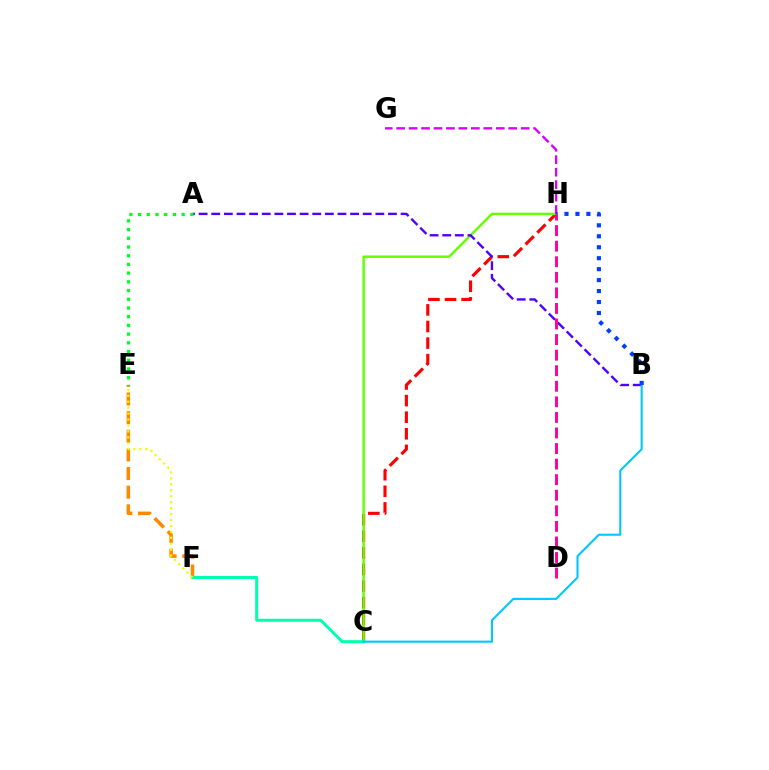{('C', 'H'): [{'color': '#ff0000', 'line_style': 'dashed', 'thickness': 2.25}, {'color': '#66ff00', 'line_style': 'solid', 'thickness': 1.77}], ('E', 'F'): [{'color': '#ff8800', 'line_style': 'dashed', 'thickness': 2.53}, {'color': '#eeff00', 'line_style': 'dotted', 'thickness': 1.61}], ('C', 'F'): [{'color': '#00ffaf', 'line_style': 'solid', 'thickness': 2.16}], ('A', 'B'): [{'color': '#4f00ff', 'line_style': 'dashed', 'thickness': 1.71}], ('B', 'C'): [{'color': '#00c7ff', 'line_style': 'solid', 'thickness': 1.51}], ('G', 'H'): [{'color': '#d600ff', 'line_style': 'dashed', 'thickness': 1.69}], ('B', 'H'): [{'color': '#003fff', 'line_style': 'dotted', 'thickness': 2.98}], ('A', 'E'): [{'color': '#00ff27', 'line_style': 'dotted', 'thickness': 2.37}], ('D', 'H'): [{'color': '#ff00a0', 'line_style': 'dashed', 'thickness': 2.11}]}